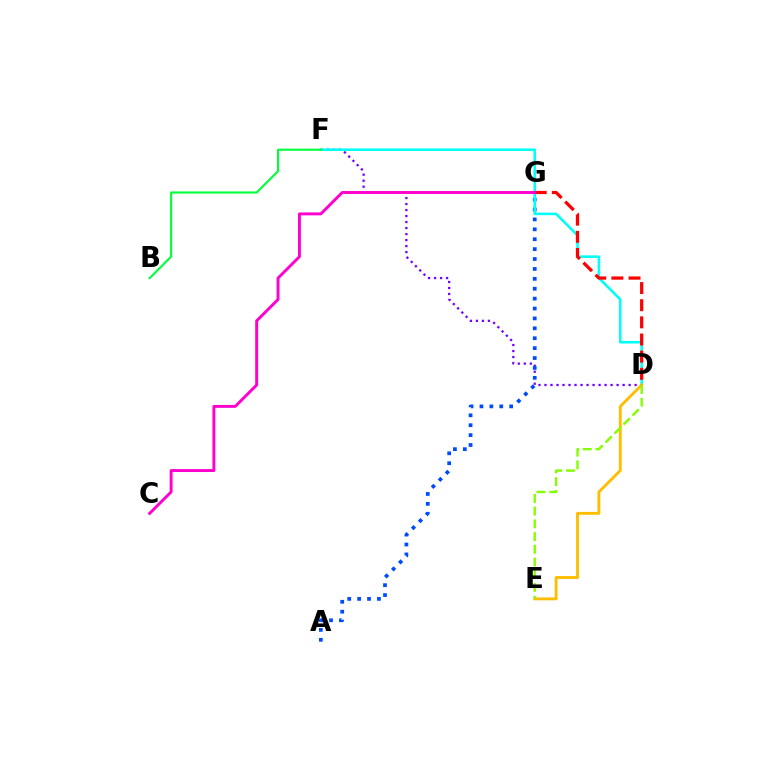{('D', 'F'): [{'color': '#7200ff', 'line_style': 'dotted', 'thickness': 1.63}, {'color': '#00fff6', 'line_style': 'solid', 'thickness': 1.86}], ('A', 'G'): [{'color': '#004bff', 'line_style': 'dotted', 'thickness': 2.69}], ('D', 'E'): [{'color': '#ffbd00', 'line_style': 'solid', 'thickness': 2.07}, {'color': '#84ff00', 'line_style': 'dashed', 'thickness': 1.73}], ('B', 'F'): [{'color': '#00ff39', 'line_style': 'solid', 'thickness': 1.51}], ('D', 'G'): [{'color': '#ff0000', 'line_style': 'dashed', 'thickness': 2.33}], ('C', 'G'): [{'color': '#ff00cf', 'line_style': 'solid', 'thickness': 2.1}]}